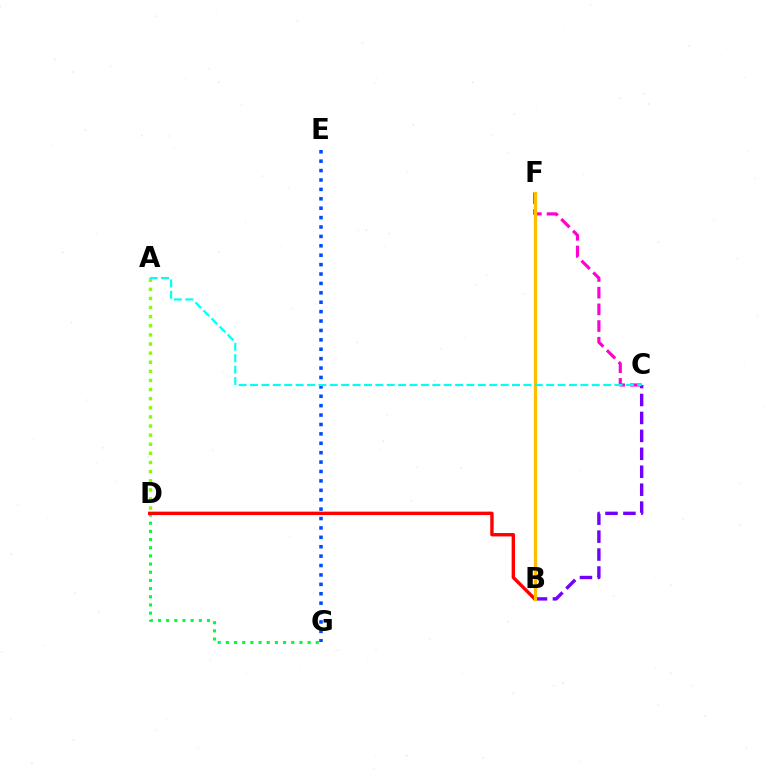{('D', 'G'): [{'color': '#00ff39', 'line_style': 'dotted', 'thickness': 2.22}], ('B', 'D'): [{'color': '#ff0000', 'line_style': 'solid', 'thickness': 2.44}], ('E', 'G'): [{'color': '#004bff', 'line_style': 'dotted', 'thickness': 2.55}], ('C', 'F'): [{'color': '#ff00cf', 'line_style': 'dashed', 'thickness': 2.27}], ('B', 'C'): [{'color': '#7200ff', 'line_style': 'dashed', 'thickness': 2.44}], ('A', 'D'): [{'color': '#84ff00', 'line_style': 'dotted', 'thickness': 2.48}], ('B', 'F'): [{'color': '#ffbd00', 'line_style': 'solid', 'thickness': 2.32}], ('A', 'C'): [{'color': '#00fff6', 'line_style': 'dashed', 'thickness': 1.55}]}